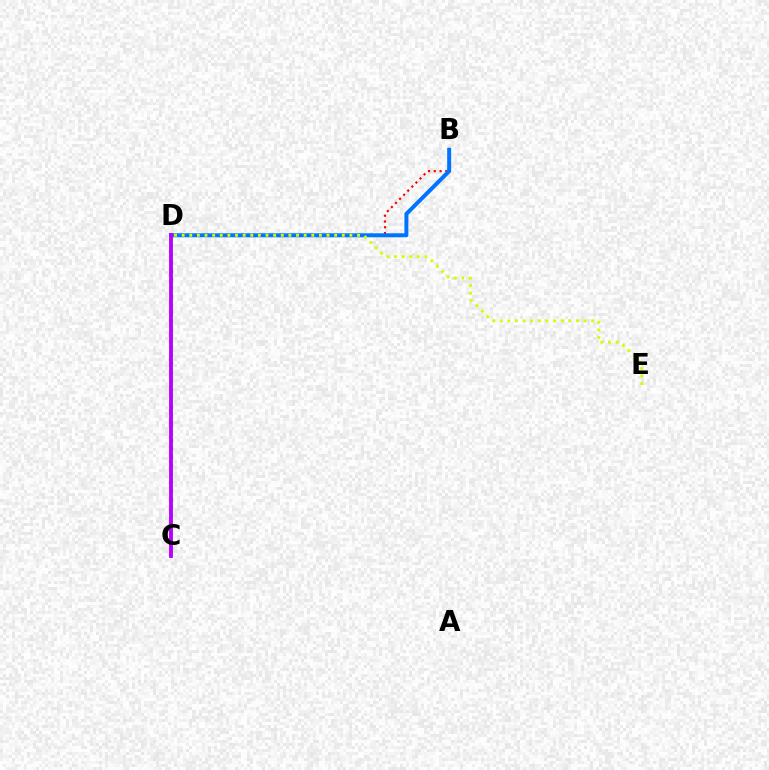{('B', 'D'): [{'color': '#ff0000', 'line_style': 'dotted', 'thickness': 1.57}, {'color': '#0074ff', 'line_style': 'solid', 'thickness': 2.87}], ('C', 'D'): [{'color': '#00ff5c', 'line_style': 'dotted', 'thickness': 2.3}, {'color': '#b900ff', 'line_style': 'solid', 'thickness': 2.77}], ('D', 'E'): [{'color': '#d1ff00', 'line_style': 'dotted', 'thickness': 2.07}]}